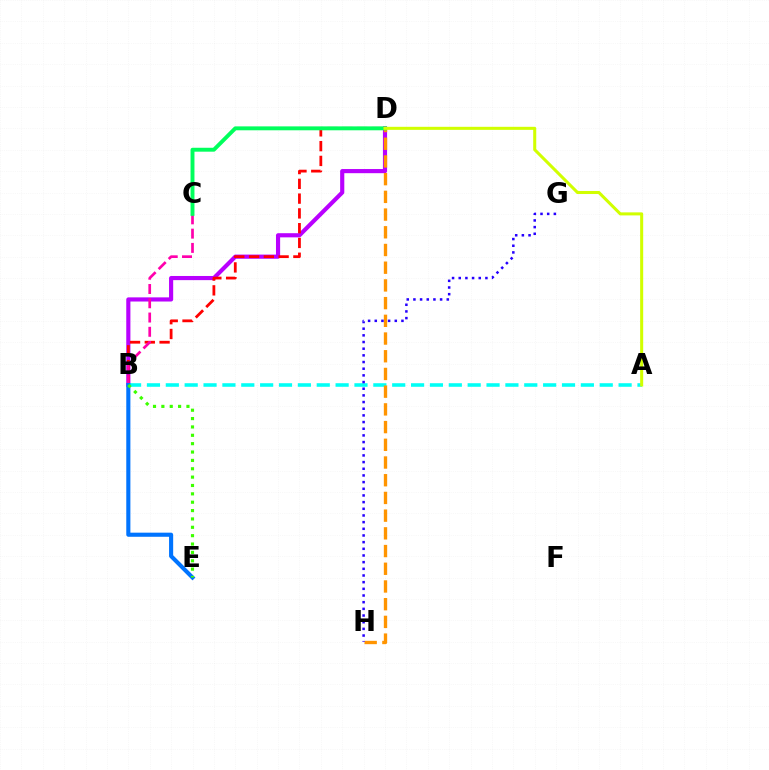{('B', 'D'): [{'color': '#b900ff', 'line_style': 'solid', 'thickness': 2.99}, {'color': '#ff0000', 'line_style': 'dashed', 'thickness': 2.01}], ('A', 'B'): [{'color': '#00fff6', 'line_style': 'dashed', 'thickness': 2.56}], ('B', 'C'): [{'color': '#ff00ac', 'line_style': 'dashed', 'thickness': 1.94}], ('D', 'H'): [{'color': '#ff9400', 'line_style': 'dashed', 'thickness': 2.41}], ('B', 'E'): [{'color': '#0074ff', 'line_style': 'solid', 'thickness': 2.96}, {'color': '#3dff00', 'line_style': 'dotted', 'thickness': 2.27}], ('C', 'D'): [{'color': '#00ff5c', 'line_style': 'solid', 'thickness': 2.82}], ('A', 'D'): [{'color': '#d1ff00', 'line_style': 'solid', 'thickness': 2.19}], ('G', 'H'): [{'color': '#2500ff', 'line_style': 'dotted', 'thickness': 1.81}]}